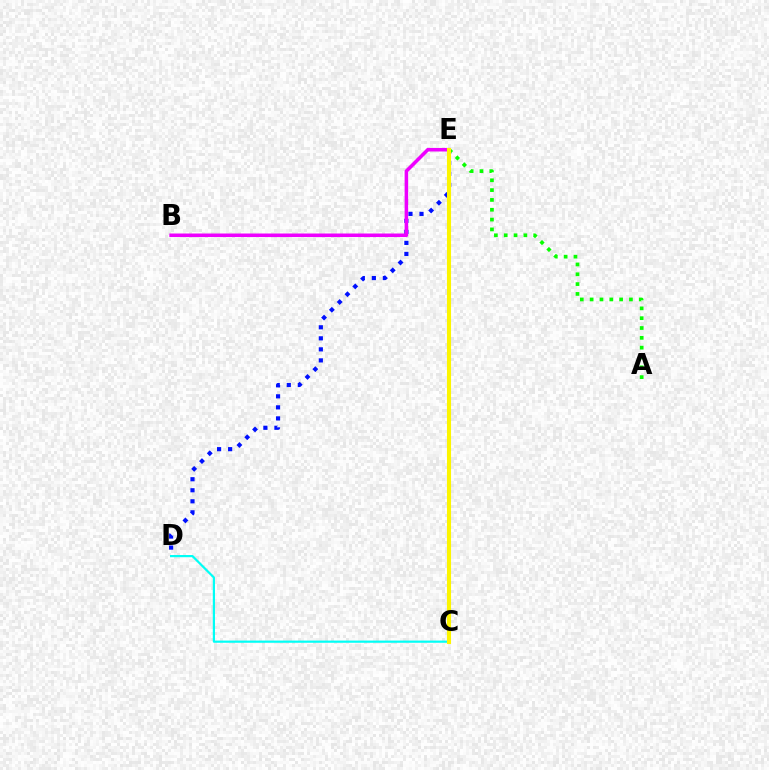{('D', 'E'): [{'color': '#0010ff', 'line_style': 'dotted', 'thickness': 3.0}], ('C', 'D'): [{'color': '#00fff6', 'line_style': 'solid', 'thickness': 1.58}], ('A', 'E'): [{'color': '#08ff00', 'line_style': 'dotted', 'thickness': 2.67}], ('B', 'E'): [{'color': '#ff0000', 'line_style': 'dotted', 'thickness': 1.8}, {'color': '#ee00ff', 'line_style': 'solid', 'thickness': 2.55}], ('C', 'E'): [{'color': '#fcf500', 'line_style': 'solid', 'thickness': 2.94}]}